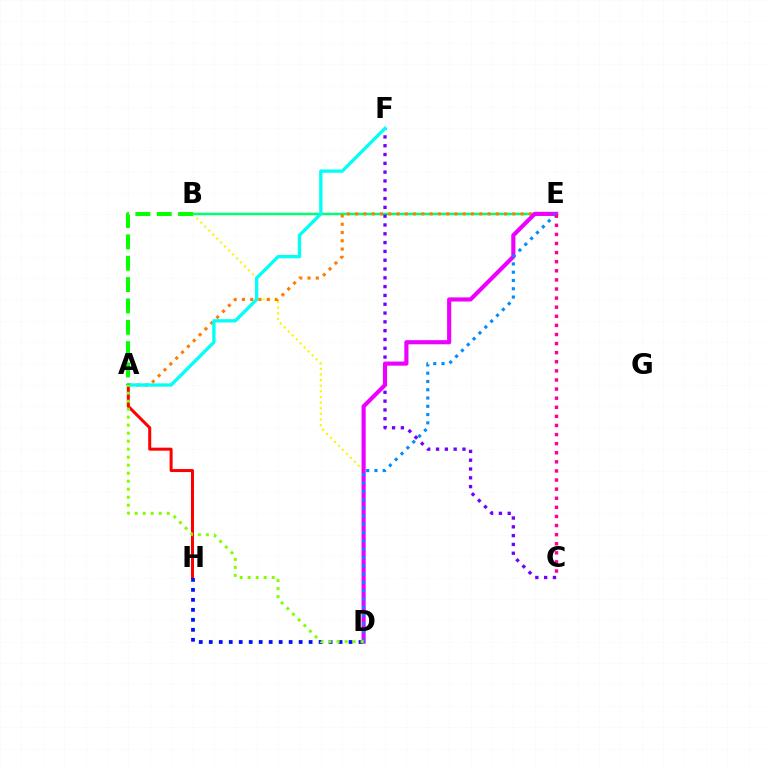{('B', 'D'): [{'color': '#fcf500', 'line_style': 'dotted', 'thickness': 1.53}], ('B', 'E'): [{'color': '#00ff74', 'line_style': 'solid', 'thickness': 1.79}], ('C', 'F'): [{'color': '#7200ff', 'line_style': 'dotted', 'thickness': 2.39}], ('A', 'E'): [{'color': '#ff7c00', 'line_style': 'dotted', 'thickness': 2.25}], ('A', 'H'): [{'color': '#ff0000', 'line_style': 'solid', 'thickness': 2.18}], ('D', 'E'): [{'color': '#ee00ff', 'line_style': 'solid', 'thickness': 2.98}, {'color': '#008cff', 'line_style': 'dotted', 'thickness': 2.25}], ('D', 'H'): [{'color': '#0010ff', 'line_style': 'dotted', 'thickness': 2.71}], ('A', 'F'): [{'color': '#00fff6', 'line_style': 'solid', 'thickness': 2.38}], ('A', 'B'): [{'color': '#08ff00', 'line_style': 'dashed', 'thickness': 2.9}], ('C', 'E'): [{'color': '#ff0094', 'line_style': 'dotted', 'thickness': 2.47}], ('A', 'D'): [{'color': '#84ff00', 'line_style': 'dotted', 'thickness': 2.17}]}